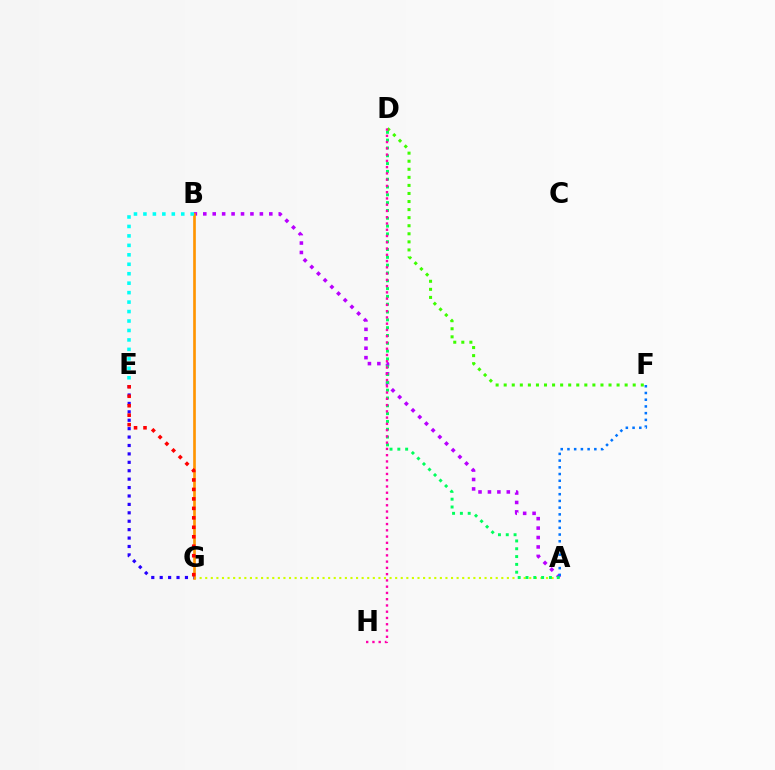{('A', 'G'): [{'color': '#d1ff00', 'line_style': 'dotted', 'thickness': 1.52}], ('A', 'B'): [{'color': '#b900ff', 'line_style': 'dotted', 'thickness': 2.56}], ('A', 'D'): [{'color': '#00ff5c', 'line_style': 'dotted', 'thickness': 2.12}], ('A', 'F'): [{'color': '#0074ff', 'line_style': 'dotted', 'thickness': 1.83}], ('B', 'G'): [{'color': '#ff9400', 'line_style': 'solid', 'thickness': 1.91}], ('E', 'G'): [{'color': '#2500ff', 'line_style': 'dotted', 'thickness': 2.29}, {'color': '#ff0000', 'line_style': 'dotted', 'thickness': 2.57}], ('B', 'E'): [{'color': '#00fff6', 'line_style': 'dotted', 'thickness': 2.57}], ('D', 'F'): [{'color': '#3dff00', 'line_style': 'dotted', 'thickness': 2.19}], ('D', 'H'): [{'color': '#ff00ac', 'line_style': 'dotted', 'thickness': 1.7}]}